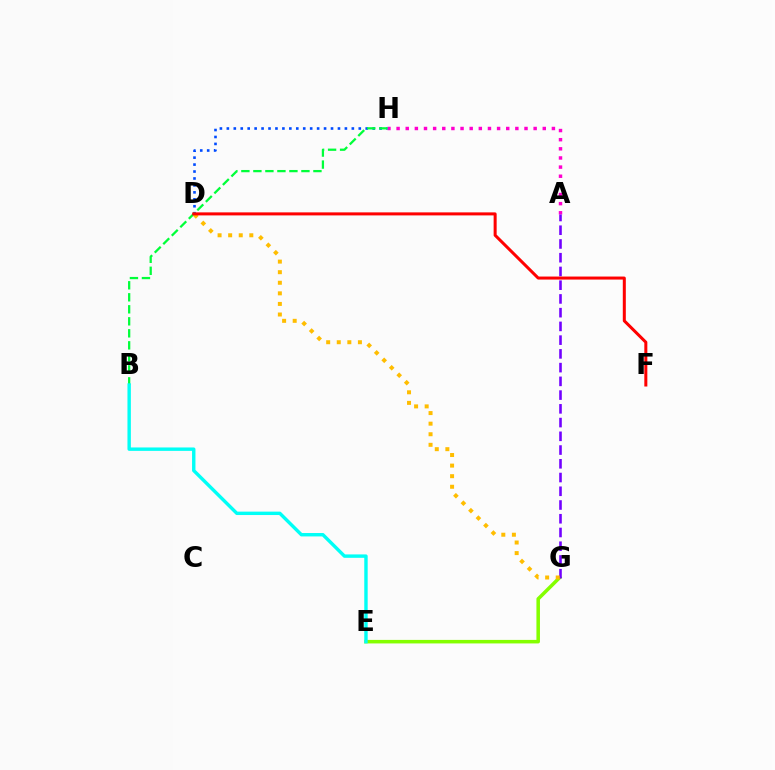{('A', 'H'): [{'color': '#ff00cf', 'line_style': 'dotted', 'thickness': 2.48}], ('D', 'H'): [{'color': '#004bff', 'line_style': 'dotted', 'thickness': 1.89}], ('B', 'H'): [{'color': '#00ff39', 'line_style': 'dashed', 'thickness': 1.63}], ('E', 'G'): [{'color': '#84ff00', 'line_style': 'solid', 'thickness': 2.54}], ('A', 'G'): [{'color': '#7200ff', 'line_style': 'dashed', 'thickness': 1.87}], ('D', 'G'): [{'color': '#ffbd00', 'line_style': 'dotted', 'thickness': 2.87}], ('D', 'F'): [{'color': '#ff0000', 'line_style': 'solid', 'thickness': 2.17}], ('B', 'E'): [{'color': '#00fff6', 'line_style': 'solid', 'thickness': 2.45}]}